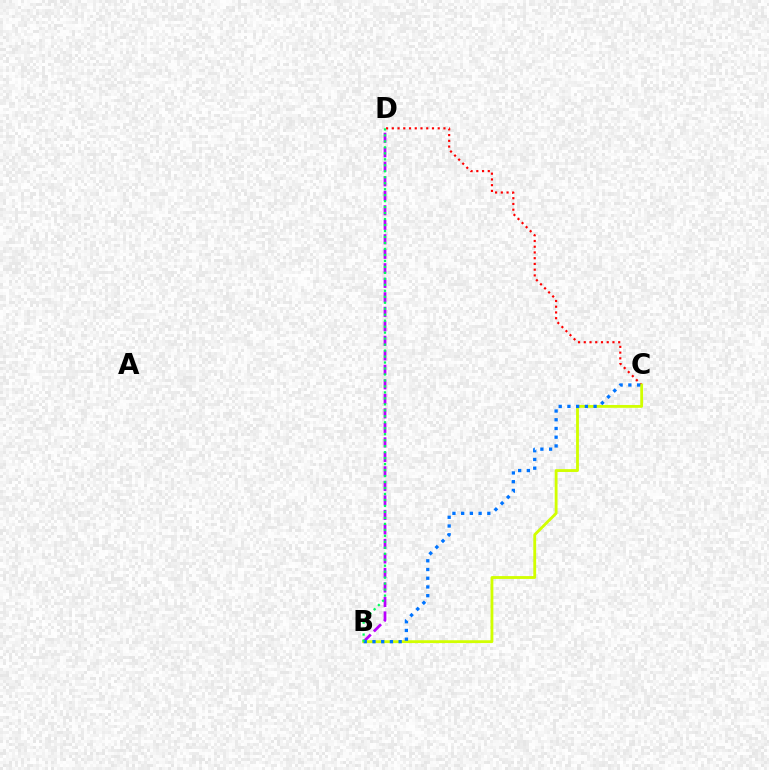{('C', 'D'): [{'color': '#ff0000', 'line_style': 'dotted', 'thickness': 1.56}], ('B', 'D'): [{'color': '#b900ff', 'line_style': 'dashed', 'thickness': 1.97}, {'color': '#00ff5c', 'line_style': 'dotted', 'thickness': 1.62}], ('B', 'C'): [{'color': '#d1ff00', 'line_style': 'solid', 'thickness': 2.04}, {'color': '#0074ff', 'line_style': 'dotted', 'thickness': 2.37}]}